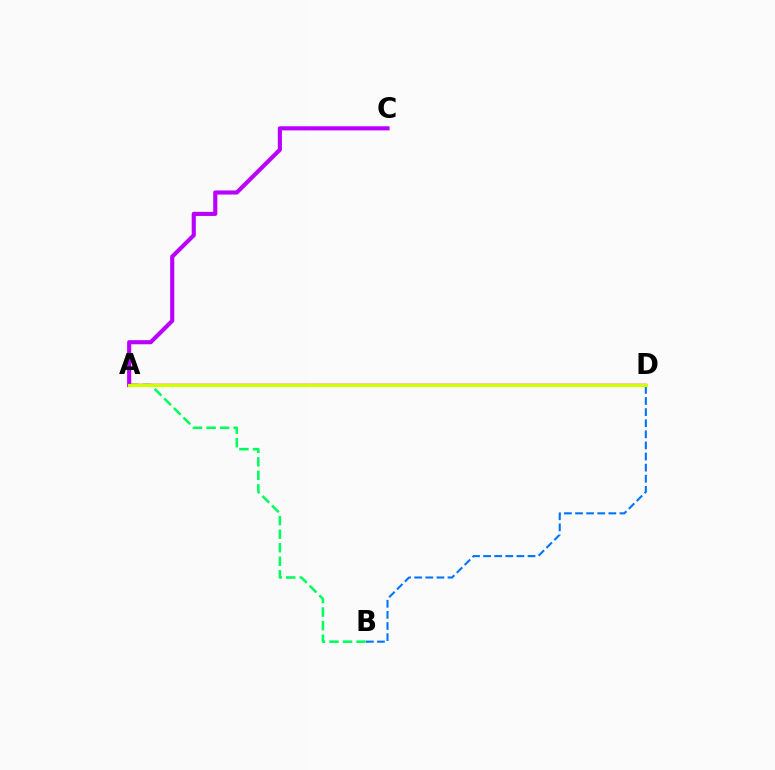{('B', 'D'): [{'color': '#0074ff', 'line_style': 'dashed', 'thickness': 1.51}], ('A', 'B'): [{'color': '#00ff5c', 'line_style': 'dashed', 'thickness': 1.84}], ('A', 'D'): [{'color': '#ff0000', 'line_style': 'solid', 'thickness': 1.75}, {'color': '#d1ff00', 'line_style': 'solid', 'thickness': 2.28}], ('A', 'C'): [{'color': '#b900ff', 'line_style': 'solid', 'thickness': 2.96}]}